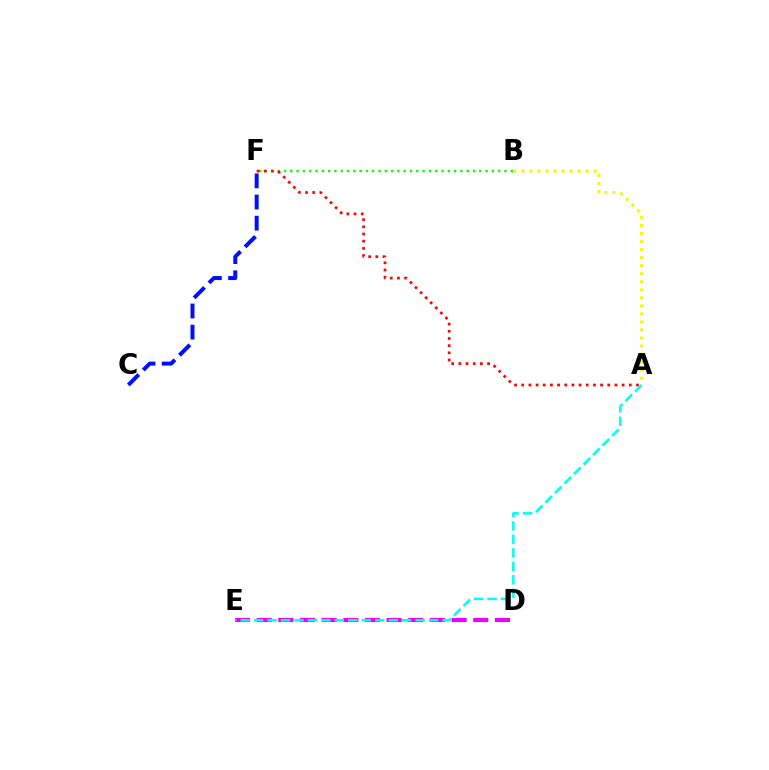{('D', 'E'): [{'color': '#ee00ff', 'line_style': 'dashed', 'thickness': 2.94}], ('B', 'F'): [{'color': '#08ff00', 'line_style': 'dotted', 'thickness': 1.71}], ('A', 'F'): [{'color': '#ff0000', 'line_style': 'dotted', 'thickness': 1.95}], ('C', 'F'): [{'color': '#0010ff', 'line_style': 'dashed', 'thickness': 2.87}], ('A', 'B'): [{'color': '#fcf500', 'line_style': 'dotted', 'thickness': 2.18}], ('A', 'E'): [{'color': '#00fff6', 'line_style': 'dashed', 'thickness': 1.83}]}